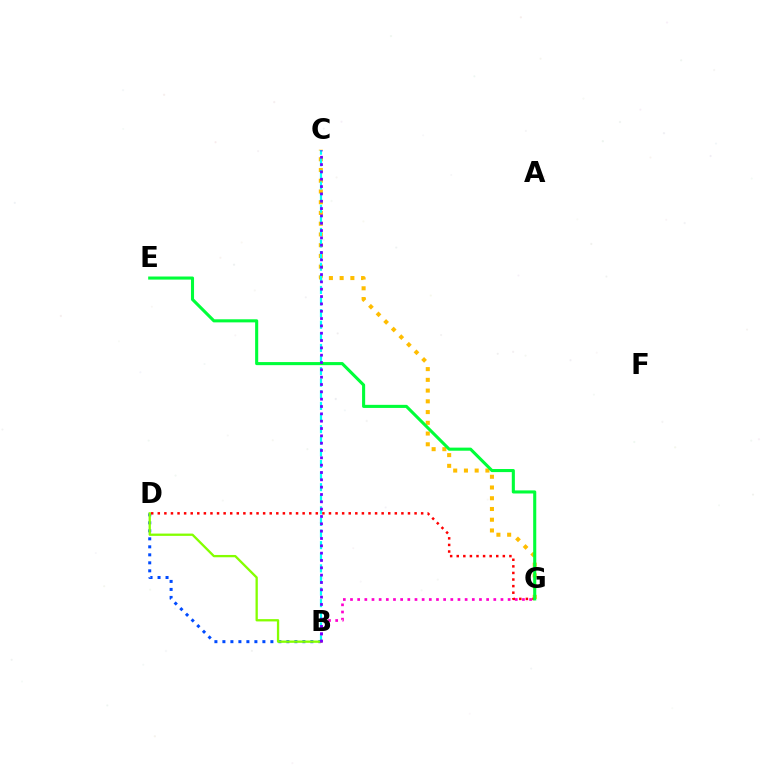{('C', 'G'): [{'color': '#ffbd00', 'line_style': 'dotted', 'thickness': 2.92}], ('B', 'D'): [{'color': '#004bff', 'line_style': 'dotted', 'thickness': 2.17}, {'color': '#84ff00', 'line_style': 'solid', 'thickness': 1.66}], ('D', 'G'): [{'color': '#ff0000', 'line_style': 'dotted', 'thickness': 1.79}], ('B', 'C'): [{'color': '#00fff6', 'line_style': 'dashed', 'thickness': 1.58}, {'color': '#7200ff', 'line_style': 'dotted', 'thickness': 1.99}], ('E', 'G'): [{'color': '#00ff39', 'line_style': 'solid', 'thickness': 2.22}], ('B', 'G'): [{'color': '#ff00cf', 'line_style': 'dotted', 'thickness': 1.95}]}